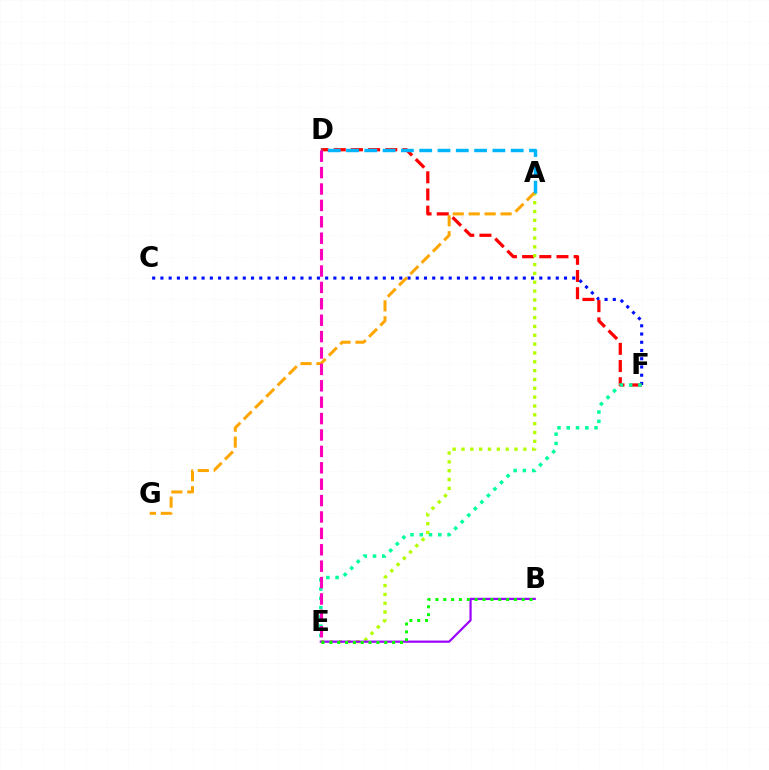{('C', 'F'): [{'color': '#0010ff', 'line_style': 'dotted', 'thickness': 2.24}], ('D', 'F'): [{'color': '#ff0000', 'line_style': 'dashed', 'thickness': 2.33}], ('E', 'F'): [{'color': '#00ff9d', 'line_style': 'dotted', 'thickness': 2.52}], ('A', 'E'): [{'color': '#b3ff00', 'line_style': 'dotted', 'thickness': 2.4}], ('A', 'G'): [{'color': '#ffa500', 'line_style': 'dashed', 'thickness': 2.17}], ('A', 'D'): [{'color': '#00b5ff', 'line_style': 'dashed', 'thickness': 2.49}], ('B', 'E'): [{'color': '#9b00ff', 'line_style': 'solid', 'thickness': 1.59}, {'color': '#08ff00', 'line_style': 'dotted', 'thickness': 2.13}], ('D', 'E'): [{'color': '#ff00bd', 'line_style': 'dashed', 'thickness': 2.23}]}